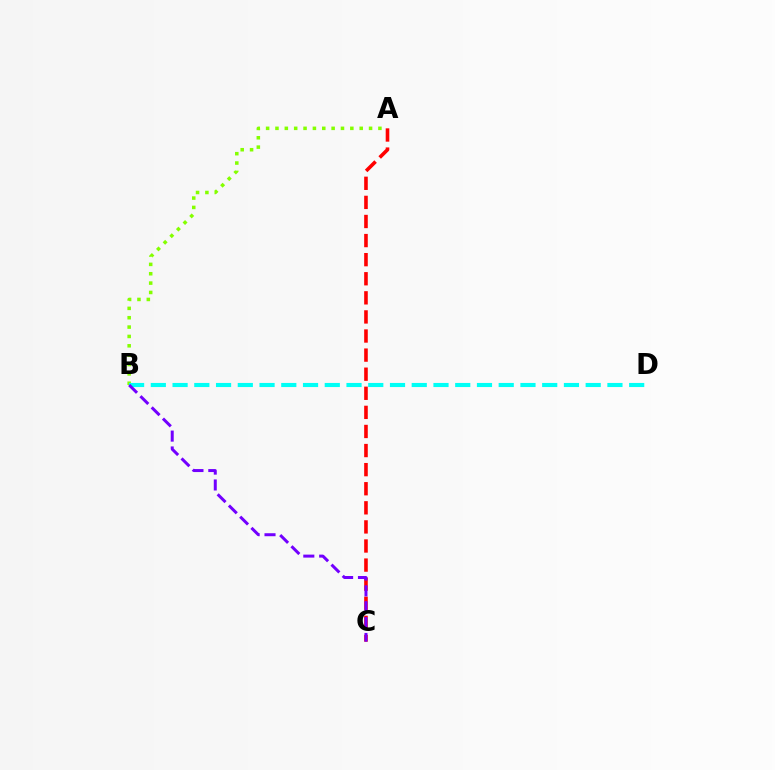{('A', 'B'): [{'color': '#84ff00', 'line_style': 'dotted', 'thickness': 2.54}], ('B', 'D'): [{'color': '#00fff6', 'line_style': 'dashed', 'thickness': 2.95}], ('A', 'C'): [{'color': '#ff0000', 'line_style': 'dashed', 'thickness': 2.59}], ('B', 'C'): [{'color': '#7200ff', 'line_style': 'dashed', 'thickness': 2.16}]}